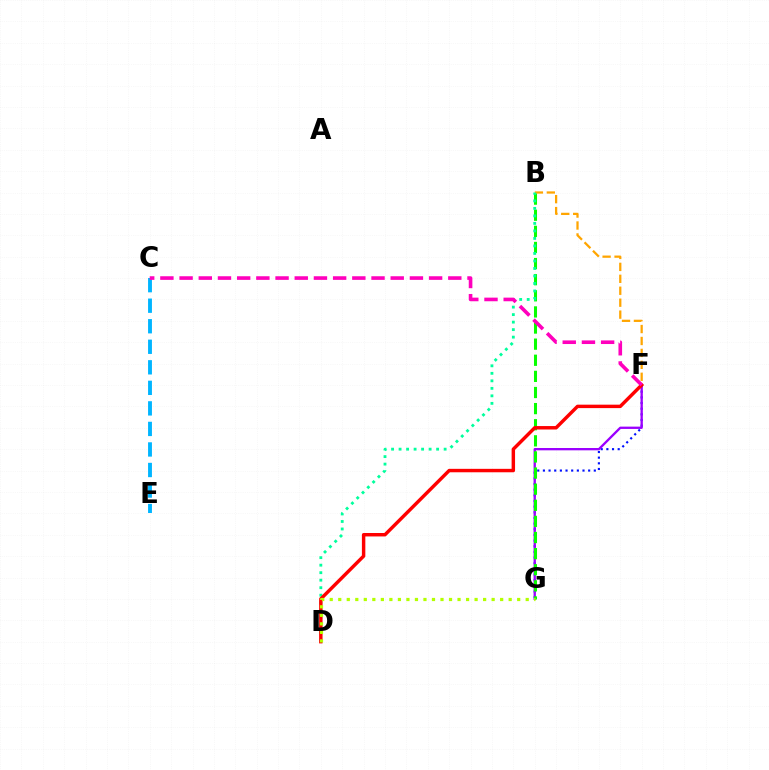{('C', 'E'): [{'color': '#00b5ff', 'line_style': 'dashed', 'thickness': 2.79}], ('F', 'G'): [{'color': '#0010ff', 'line_style': 'dotted', 'thickness': 1.54}, {'color': '#9b00ff', 'line_style': 'solid', 'thickness': 1.67}], ('B', 'F'): [{'color': '#ffa500', 'line_style': 'dashed', 'thickness': 1.62}], ('B', 'G'): [{'color': '#08ff00', 'line_style': 'dashed', 'thickness': 2.19}], ('B', 'D'): [{'color': '#00ff9d', 'line_style': 'dotted', 'thickness': 2.04}], ('D', 'F'): [{'color': '#ff0000', 'line_style': 'solid', 'thickness': 2.48}], ('C', 'F'): [{'color': '#ff00bd', 'line_style': 'dashed', 'thickness': 2.61}], ('D', 'G'): [{'color': '#b3ff00', 'line_style': 'dotted', 'thickness': 2.32}]}